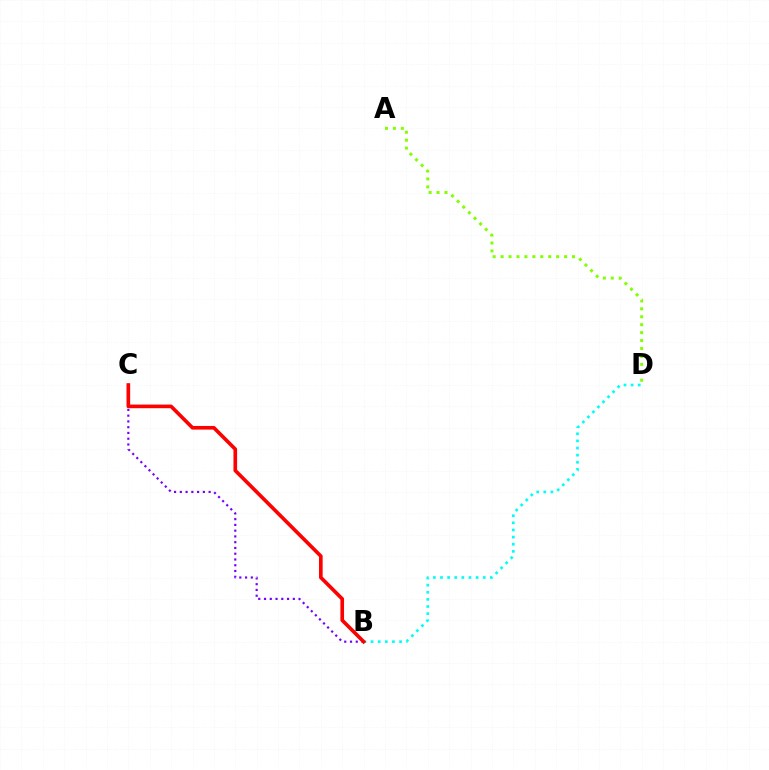{('A', 'D'): [{'color': '#84ff00', 'line_style': 'dotted', 'thickness': 2.16}], ('B', 'D'): [{'color': '#00fff6', 'line_style': 'dotted', 'thickness': 1.93}], ('B', 'C'): [{'color': '#7200ff', 'line_style': 'dotted', 'thickness': 1.57}, {'color': '#ff0000', 'line_style': 'solid', 'thickness': 2.62}]}